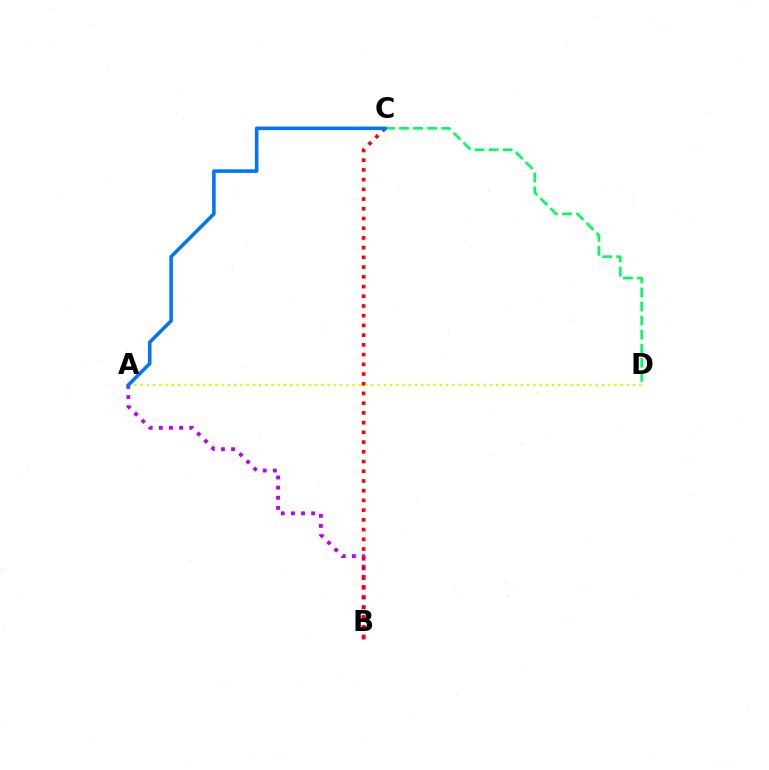{('A', 'B'): [{'color': '#b900ff', 'line_style': 'dotted', 'thickness': 2.75}], ('B', 'C'): [{'color': '#ff0000', 'line_style': 'dotted', 'thickness': 2.64}], ('A', 'D'): [{'color': '#d1ff00', 'line_style': 'dotted', 'thickness': 1.69}], ('C', 'D'): [{'color': '#00ff5c', 'line_style': 'dashed', 'thickness': 1.91}], ('A', 'C'): [{'color': '#0074ff', 'line_style': 'solid', 'thickness': 2.57}]}